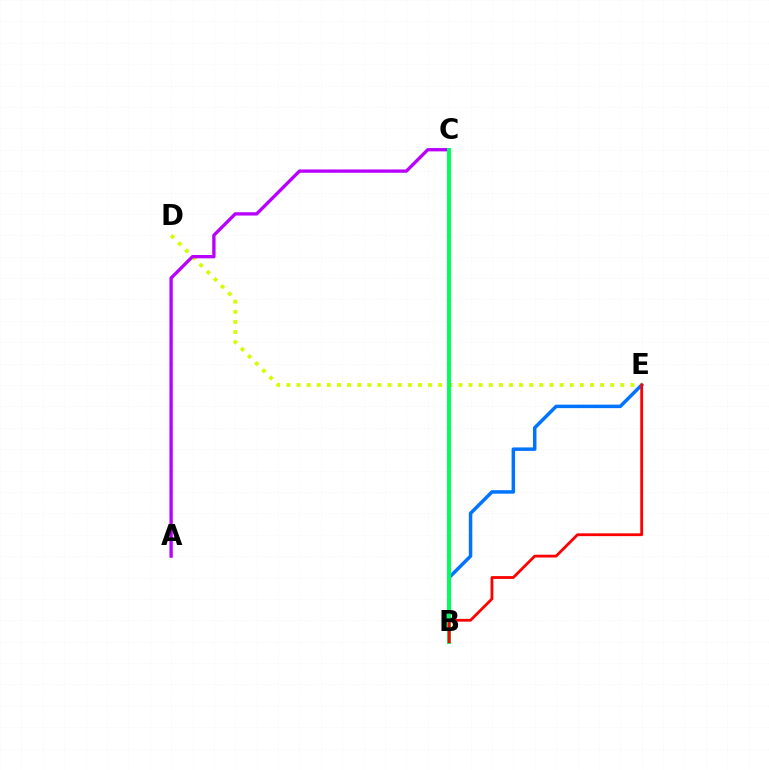{('B', 'E'): [{'color': '#0074ff', 'line_style': 'solid', 'thickness': 2.51}, {'color': '#ff0000', 'line_style': 'solid', 'thickness': 2.01}], ('D', 'E'): [{'color': '#d1ff00', 'line_style': 'dotted', 'thickness': 2.75}], ('A', 'C'): [{'color': '#b900ff', 'line_style': 'solid', 'thickness': 2.39}], ('B', 'C'): [{'color': '#00ff5c', 'line_style': 'solid', 'thickness': 2.86}]}